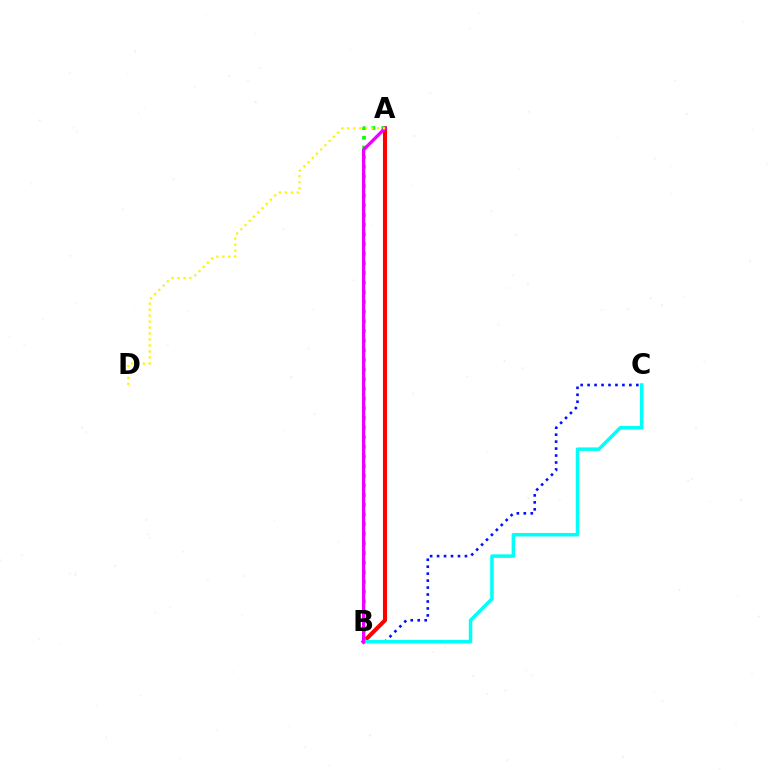{('B', 'C'): [{'color': '#0010ff', 'line_style': 'dotted', 'thickness': 1.89}, {'color': '#00fff6', 'line_style': 'solid', 'thickness': 2.52}], ('A', 'B'): [{'color': '#ff0000', 'line_style': 'solid', 'thickness': 2.95}, {'color': '#08ff00', 'line_style': 'dotted', 'thickness': 2.62}, {'color': '#ee00ff', 'line_style': 'solid', 'thickness': 2.35}], ('A', 'D'): [{'color': '#fcf500', 'line_style': 'dotted', 'thickness': 1.62}]}